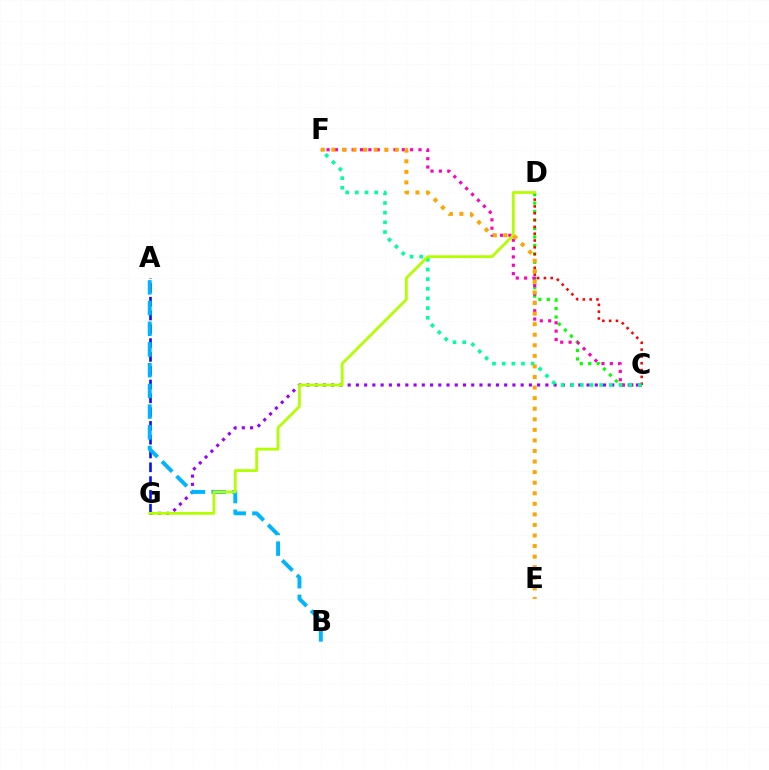{('C', 'G'): [{'color': '#9b00ff', 'line_style': 'dotted', 'thickness': 2.24}], ('C', 'D'): [{'color': '#08ff00', 'line_style': 'dotted', 'thickness': 2.3}, {'color': '#ff0000', 'line_style': 'dotted', 'thickness': 1.85}], ('C', 'F'): [{'color': '#ff00bd', 'line_style': 'dotted', 'thickness': 2.27}, {'color': '#00ff9d', 'line_style': 'dotted', 'thickness': 2.63}], ('A', 'G'): [{'color': '#0010ff', 'line_style': 'dashed', 'thickness': 1.87}], ('A', 'B'): [{'color': '#00b5ff', 'line_style': 'dashed', 'thickness': 2.81}], ('D', 'G'): [{'color': '#b3ff00', 'line_style': 'solid', 'thickness': 2.01}], ('E', 'F'): [{'color': '#ffa500', 'line_style': 'dotted', 'thickness': 2.87}]}